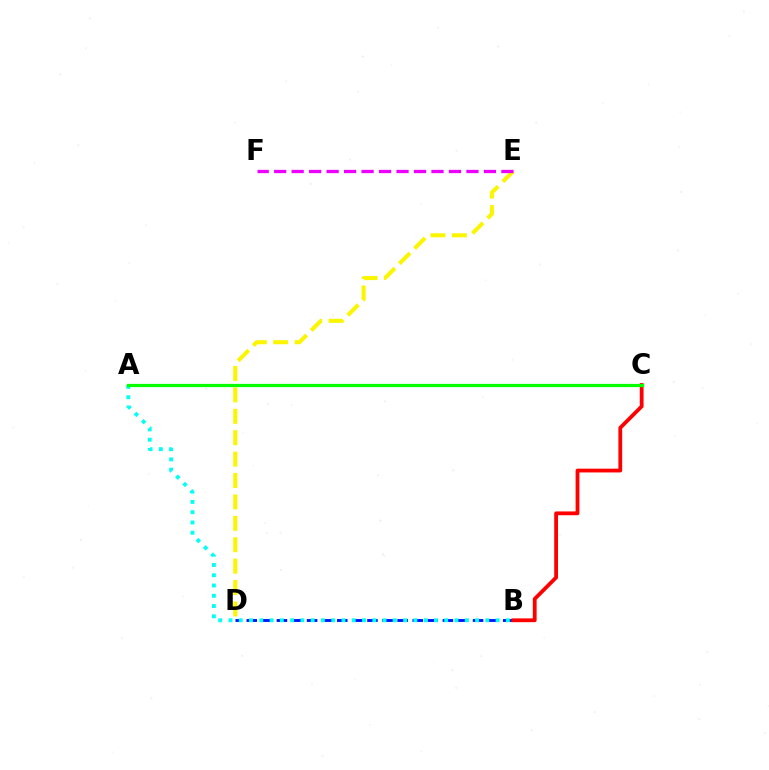{('D', 'E'): [{'color': '#fcf500', 'line_style': 'dashed', 'thickness': 2.91}], ('B', 'D'): [{'color': '#0010ff', 'line_style': 'dashed', 'thickness': 2.05}], ('A', 'B'): [{'color': '#00fff6', 'line_style': 'dotted', 'thickness': 2.79}], ('E', 'F'): [{'color': '#ee00ff', 'line_style': 'dashed', 'thickness': 2.37}], ('B', 'C'): [{'color': '#ff0000', 'line_style': 'solid', 'thickness': 2.73}], ('A', 'C'): [{'color': '#08ff00', 'line_style': 'solid', 'thickness': 2.33}]}